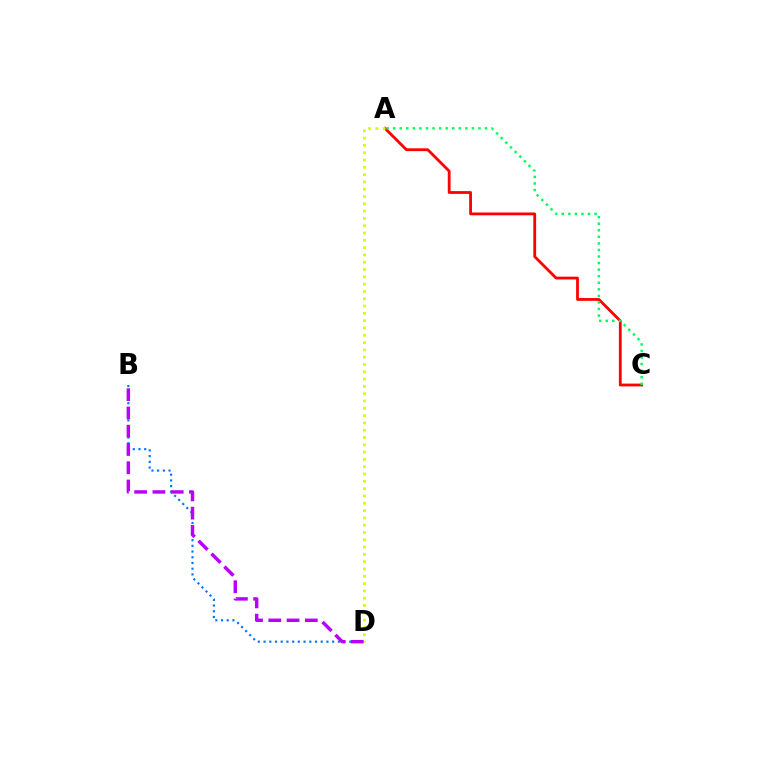{('A', 'C'): [{'color': '#ff0000', 'line_style': 'solid', 'thickness': 2.02}, {'color': '#00ff5c', 'line_style': 'dotted', 'thickness': 1.78}], ('B', 'D'): [{'color': '#0074ff', 'line_style': 'dotted', 'thickness': 1.55}, {'color': '#b900ff', 'line_style': 'dashed', 'thickness': 2.48}], ('A', 'D'): [{'color': '#d1ff00', 'line_style': 'dotted', 'thickness': 1.98}]}